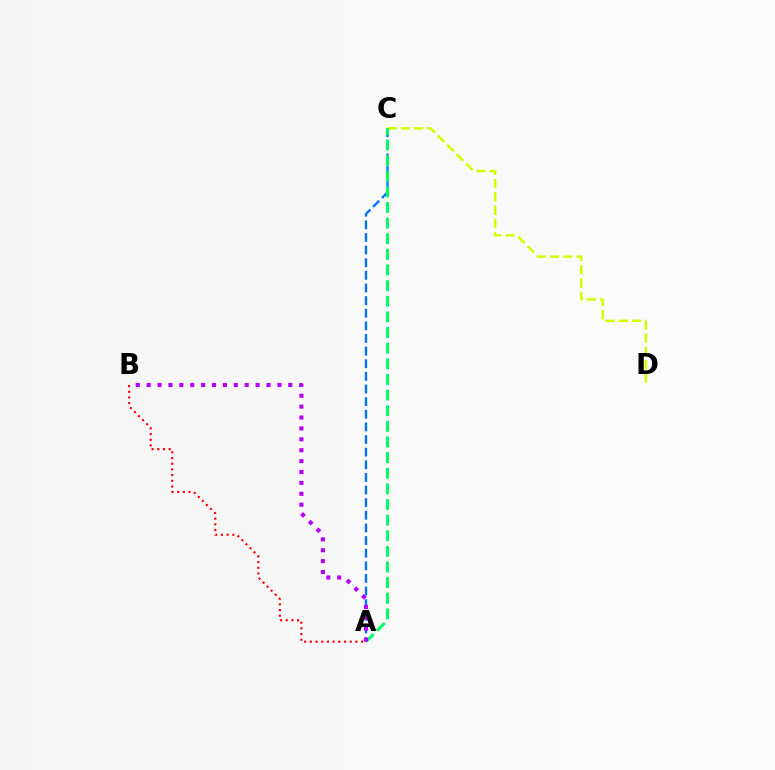{('A', 'C'): [{'color': '#0074ff', 'line_style': 'dashed', 'thickness': 1.72}, {'color': '#00ff5c', 'line_style': 'dashed', 'thickness': 2.12}], ('C', 'D'): [{'color': '#d1ff00', 'line_style': 'dashed', 'thickness': 1.81}], ('A', 'B'): [{'color': '#ff0000', 'line_style': 'dotted', 'thickness': 1.55}, {'color': '#b900ff', 'line_style': 'dotted', 'thickness': 2.96}]}